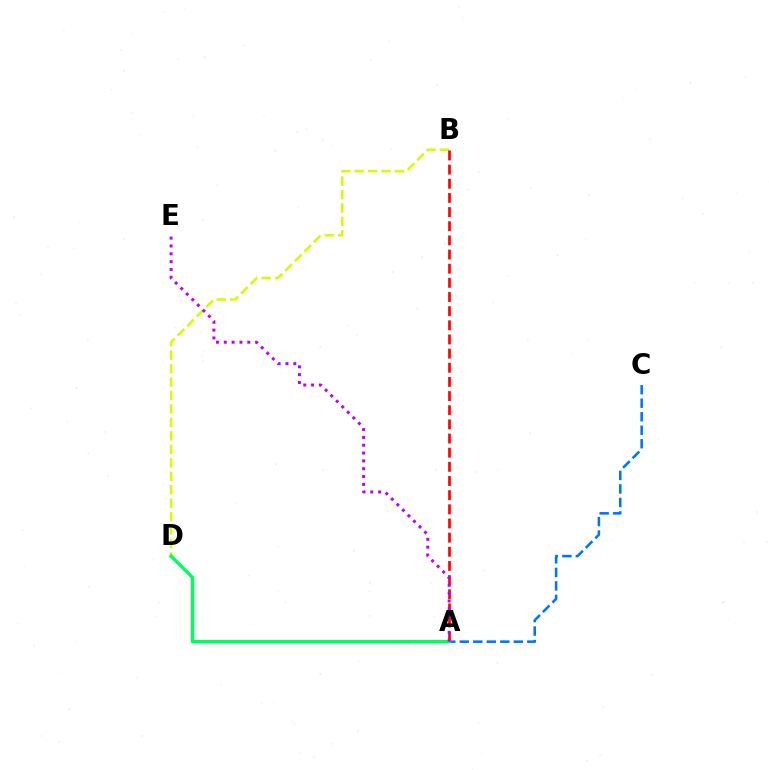{('B', 'D'): [{'color': '#d1ff00', 'line_style': 'dashed', 'thickness': 1.83}], ('A', 'C'): [{'color': '#0074ff', 'line_style': 'dashed', 'thickness': 1.84}], ('A', 'B'): [{'color': '#ff0000', 'line_style': 'dashed', 'thickness': 1.92}], ('A', 'D'): [{'color': '#00ff5c', 'line_style': 'solid', 'thickness': 2.42}], ('A', 'E'): [{'color': '#b900ff', 'line_style': 'dotted', 'thickness': 2.13}]}